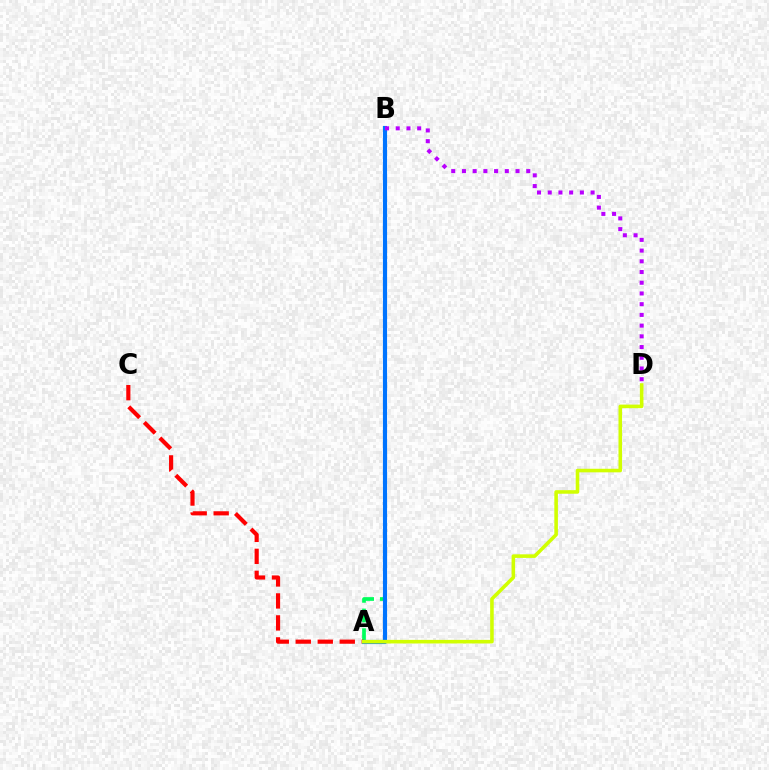{('A', 'B'): [{'color': '#00ff5c', 'line_style': 'dashed', 'thickness': 2.67}, {'color': '#0074ff', 'line_style': 'solid', 'thickness': 2.97}], ('A', 'C'): [{'color': '#ff0000', 'line_style': 'dashed', 'thickness': 2.99}], ('A', 'D'): [{'color': '#d1ff00', 'line_style': 'solid', 'thickness': 2.57}], ('B', 'D'): [{'color': '#b900ff', 'line_style': 'dotted', 'thickness': 2.91}]}